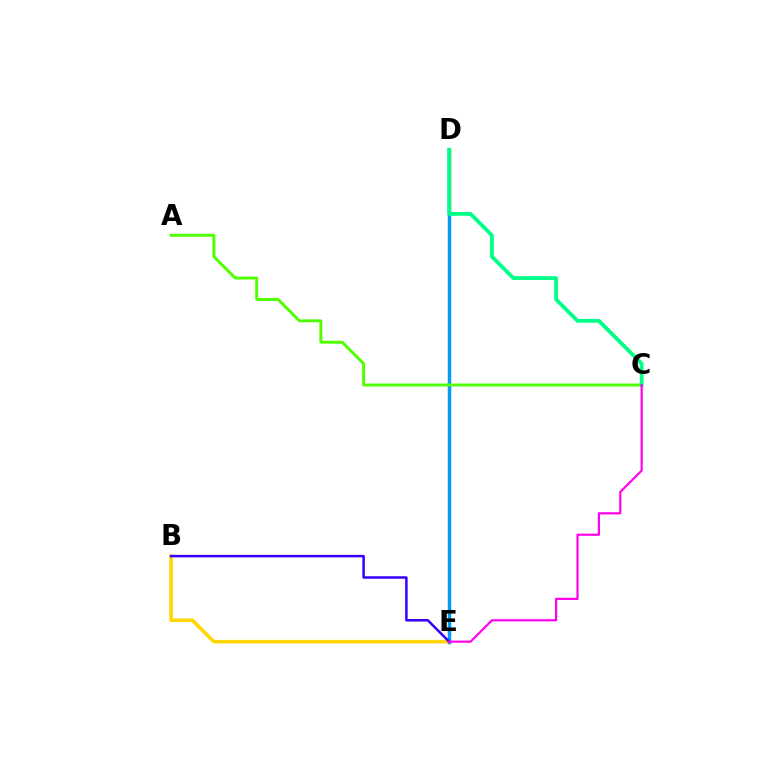{('B', 'E'): [{'color': '#ffd500', 'line_style': 'solid', 'thickness': 2.54}, {'color': '#3700ff', 'line_style': 'solid', 'thickness': 1.81}], ('D', 'E'): [{'color': '#ff0000', 'line_style': 'solid', 'thickness': 2.31}, {'color': '#009eff', 'line_style': 'solid', 'thickness': 2.35}], ('A', 'C'): [{'color': '#4fff00', 'line_style': 'solid', 'thickness': 2.1}], ('C', 'D'): [{'color': '#00ff86', 'line_style': 'solid', 'thickness': 2.73}], ('C', 'E'): [{'color': '#ff00ed', 'line_style': 'solid', 'thickness': 1.58}]}